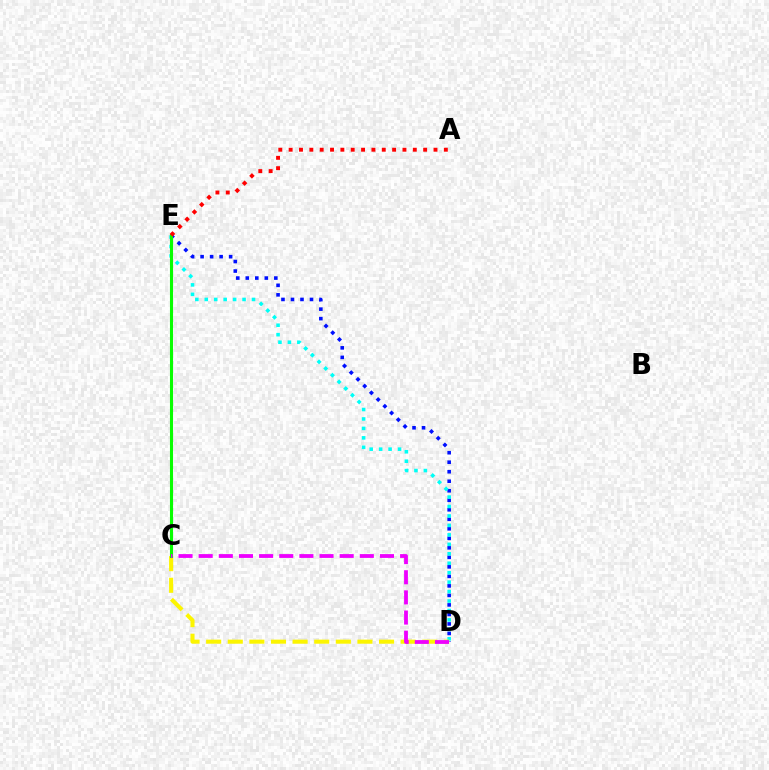{('D', 'E'): [{'color': '#0010ff', 'line_style': 'dotted', 'thickness': 2.58}, {'color': '#00fff6', 'line_style': 'dotted', 'thickness': 2.57}], ('C', 'D'): [{'color': '#fcf500', 'line_style': 'dashed', 'thickness': 2.94}, {'color': '#ee00ff', 'line_style': 'dashed', 'thickness': 2.74}], ('C', 'E'): [{'color': '#08ff00', 'line_style': 'solid', 'thickness': 2.22}], ('A', 'E'): [{'color': '#ff0000', 'line_style': 'dotted', 'thickness': 2.81}]}